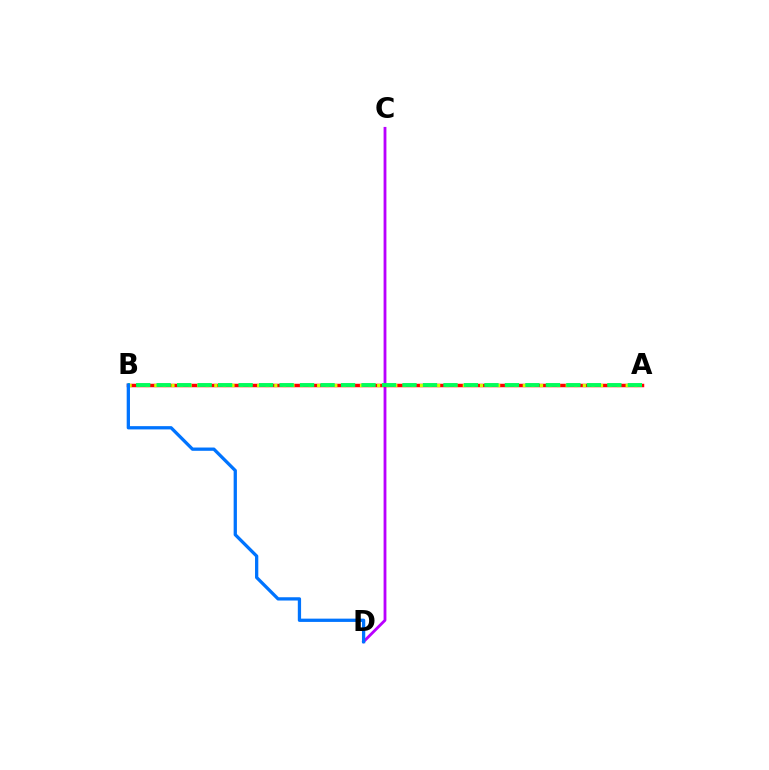{('C', 'D'): [{'color': '#b900ff', 'line_style': 'solid', 'thickness': 2.03}], ('A', 'B'): [{'color': '#ff0000', 'line_style': 'solid', 'thickness': 2.51}, {'color': '#d1ff00', 'line_style': 'dotted', 'thickness': 2.33}, {'color': '#00ff5c', 'line_style': 'dashed', 'thickness': 2.78}], ('B', 'D'): [{'color': '#0074ff', 'line_style': 'solid', 'thickness': 2.36}]}